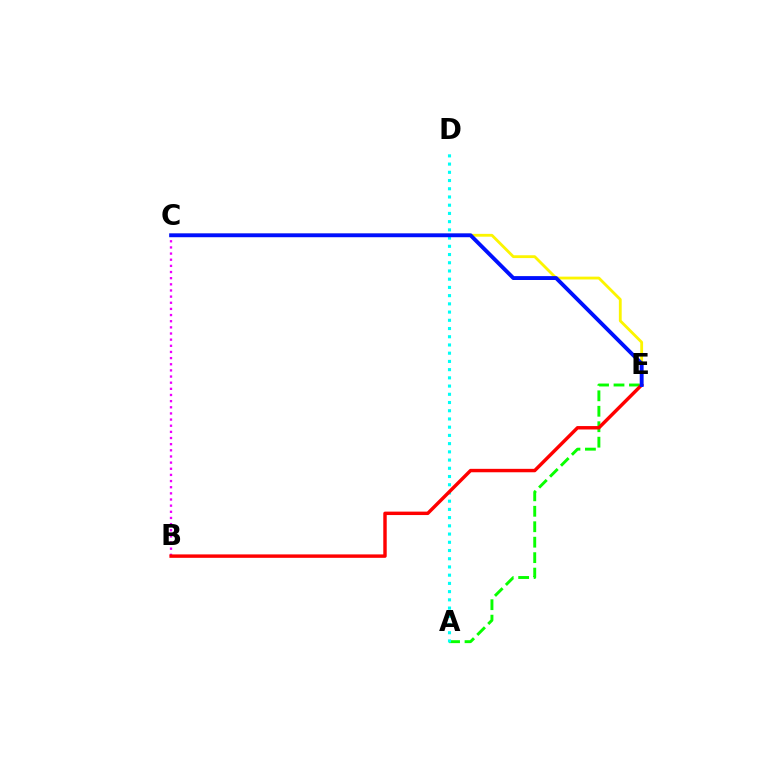{('B', 'C'): [{'color': '#ee00ff', 'line_style': 'dotted', 'thickness': 1.67}], ('C', 'E'): [{'color': '#fcf500', 'line_style': 'solid', 'thickness': 2.03}, {'color': '#0010ff', 'line_style': 'solid', 'thickness': 2.8}], ('A', 'E'): [{'color': '#08ff00', 'line_style': 'dashed', 'thickness': 2.1}], ('A', 'D'): [{'color': '#00fff6', 'line_style': 'dotted', 'thickness': 2.23}], ('B', 'E'): [{'color': '#ff0000', 'line_style': 'solid', 'thickness': 2.47}]}